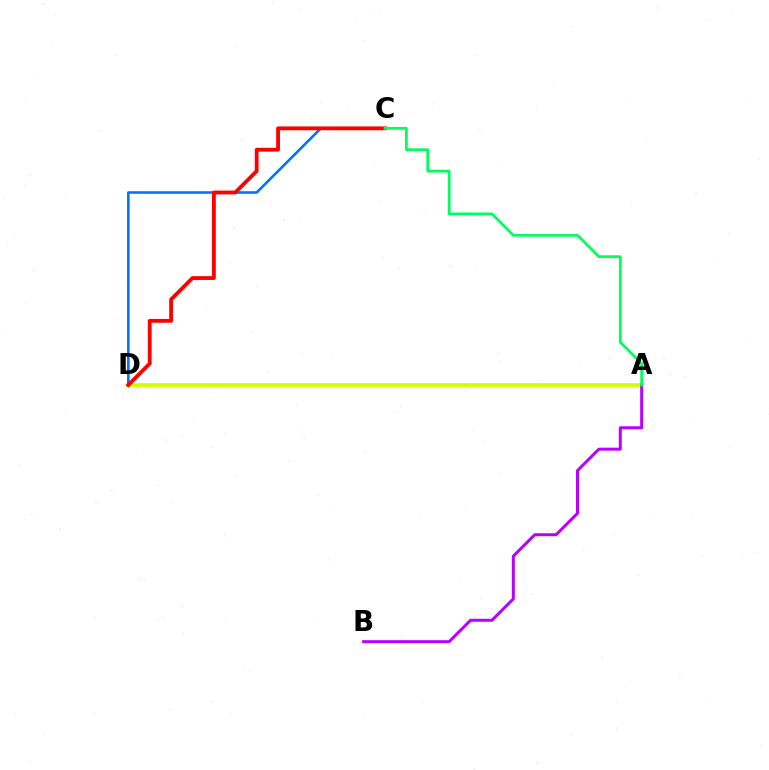{('A', 'D'): [{'color': '#d1ff00', 'line_style': 'solid', 'thickness': 2.72}], ('C', 'D'): [{'color': '#0074ff', 'line_style': 'solid', 'thickness': 1.87}, {'color': '#ff0000', 'line_style': 'solid', 'thickness': 2.76}], ('A', 'B'): [{'color': '#b900ff', 'line_style': 'solid', 'thickness': 2.15}], ('A', 'C'): [{'color': '#00ff5c', 'line_style': 'solid', 'thickness': 2.0}]}